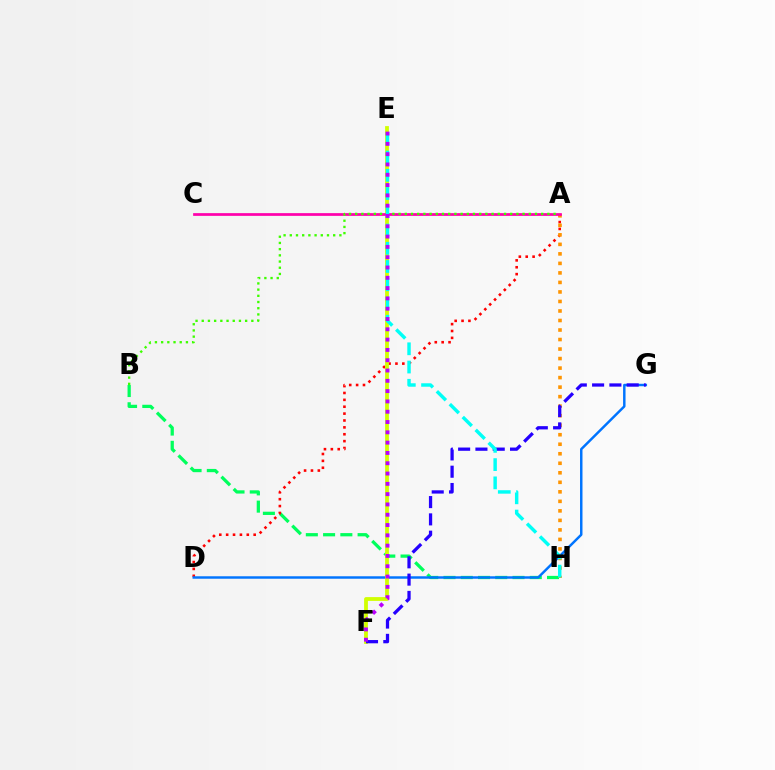{('B', 'H'): [{'color': '#00ff5c', 'line_style': 'dashed', 'thickness': 2.34}], ('A', 'D'): [{'color': '#ff0000', 'line_style': 'dotted', 'thickness': 1.87}], ('A', 'H'): [{'color': '#ff9400', 'line_style': 'dotted', 'thickness': 2.59}], ('D', 'G'): [{'color': '#0074ff', 'line_style': 'solid', 'thickness': 1.77}], ('E', 'F'): [{'color': '#d1ff00', 'line_style': 'solid', 'thickness': 2.73}, {'color': '#b900ff', 'line_style': 'dotted', 'thickness': 2.8}], ('A', 'C'): [{'color': '#ff00ac', 'line_style': 'solid', 'thickness': 1.96}], ('A', 'B'): [{'color': '#3dff00', 'line_style': 'dotted', 'thickness': 1.68}], ('F', 'G'): [{'color': '#2500ff', 'line_style': 'dashed', 'thickness': 2.35}], ('E', 'H'): [{'color': '#00fff6', 'line_style': 'dashed', 'thickness': 2.48}]}